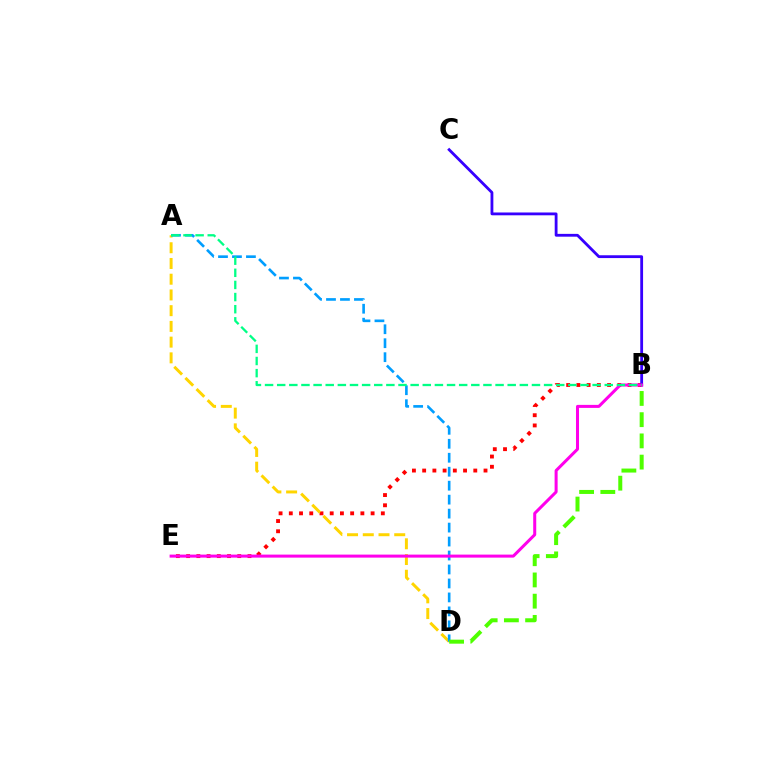{('B', 'E'): [{'color': '#ff0000', 'line_style': 'dotted', 'thickness': 2.78}, {'color': '#ff00ed', 'line_style': 'solid', 'thickness': 2.18}], ('A', 'D'): [{'color': '#ffd500', 'line_style': 'dashed', 'thickness': 2.14}, {'color': '#009eff', 'line_style': 'dashed', 'thickness': 1.9}], ('B', 'C'): [{'color': '#3700ff', 'line_style': 'solid', 'thickness': 2.03}], ('A', 'B'): [{'color': '#00ff86', 'line_style': 'dashed', 'thickness': 1.65}], ('B', 'D'): [{'color': '#4fff00', 'line_style': 'dashed', 'thickness': 2.88}]}